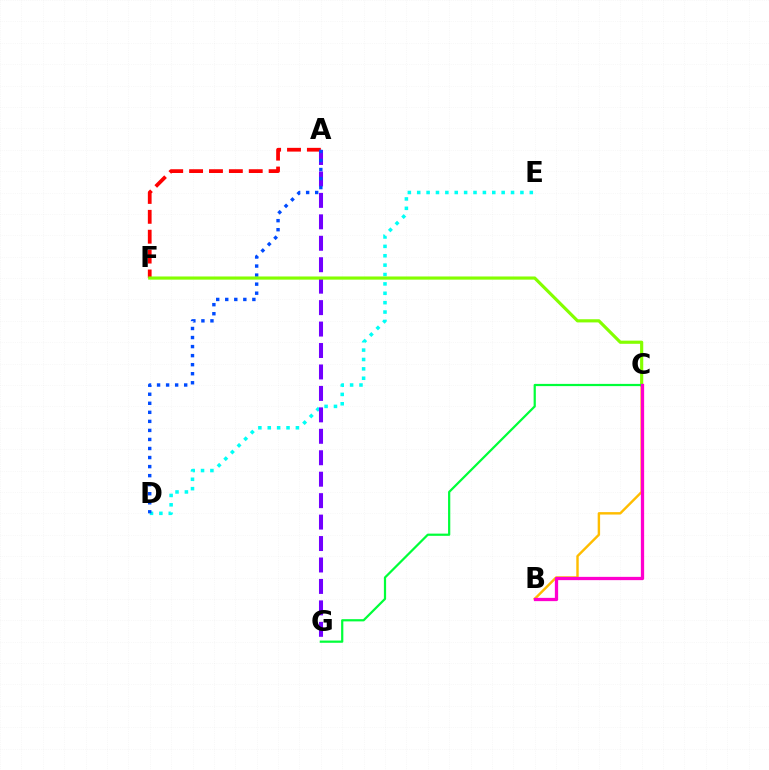{('A', 'F'): [{'color': '#ff0000', 'line_style': 'dashed', 'thickness': 2.7}], ('D', 'E'): [{'color': '#00fff6', 'line_style': 'dotted', 'thickness': 2.55}], ('B', 'C'): [{'color': '#ffbd00', 'line_style': 'solid', 'thickness': 1.75}, {'color': '#ff00cf', 'line_style': 'solid', 'thickness': 2.36}], ('A', 'G'): [{'color': '#7200ff', 'line_style': 'dashed', 'thickness': 2.91}], ('A', 'D'): [{'color': '#004bff', 'line_style': 'dotted', 'thickness': 2.46}], ('C', 'F'): [{'color': '#84ff00', 'line_style': 'solid', 'thickness': 2.28}], ('C', 'G'): [{'color': '#00ff39', 'line_style': 'solid', 'thickness': 1.6}]}